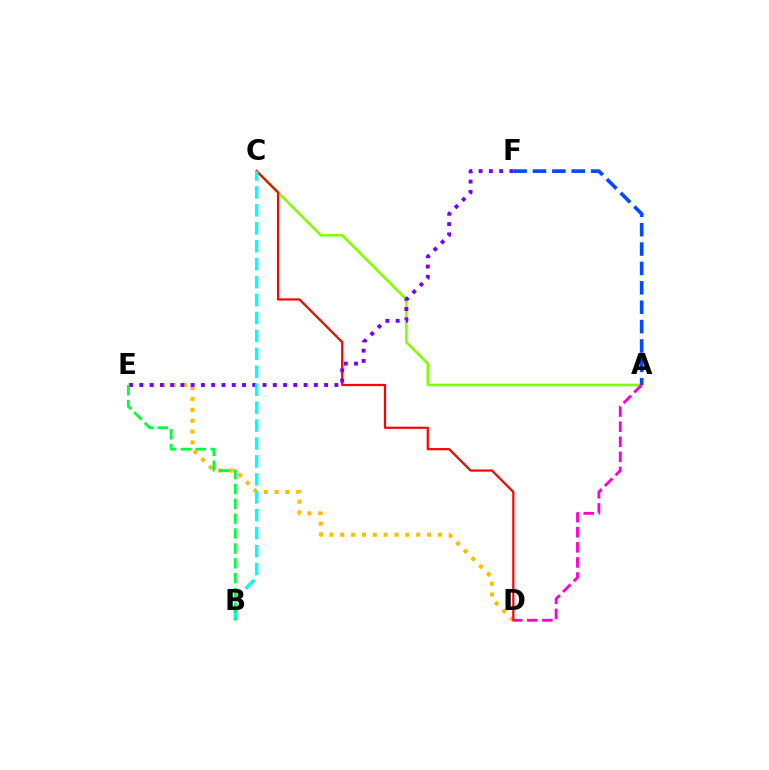{('A', 'C'): [{'color': '#84ff00', 'line_style': 'solid', 'thickness': 1.86}], ('D', 'E'): [{'color': '#ffbd00', 'line_style': 'dotted', 'thickness': 2.95}], ('A', 'F'): [{'color': '#004bff', 'line_style': 'dashed', 'thickness': 2.63}], ('C', 'D'): [{'color': '#ff0000', 'line_style': 'solid', 'thickness': 1.59}], ('E', 'F'): [{'color': '#7200ff', 'line_style': 'dotted', 'thickness': 2.79}], ('A', 'D'): [{'color': '#ff00cf', 'line_style': 'dashed', 'thickness': 2.05}], ('B', 'C'): [{'color': '#00fff6', 'line_style': 'dashed', 'thickness': 2.44}], ('B', 'E'): [{'color': '#00ff39', 'line_style': 'dashed', 'thickness': 2.02}]}